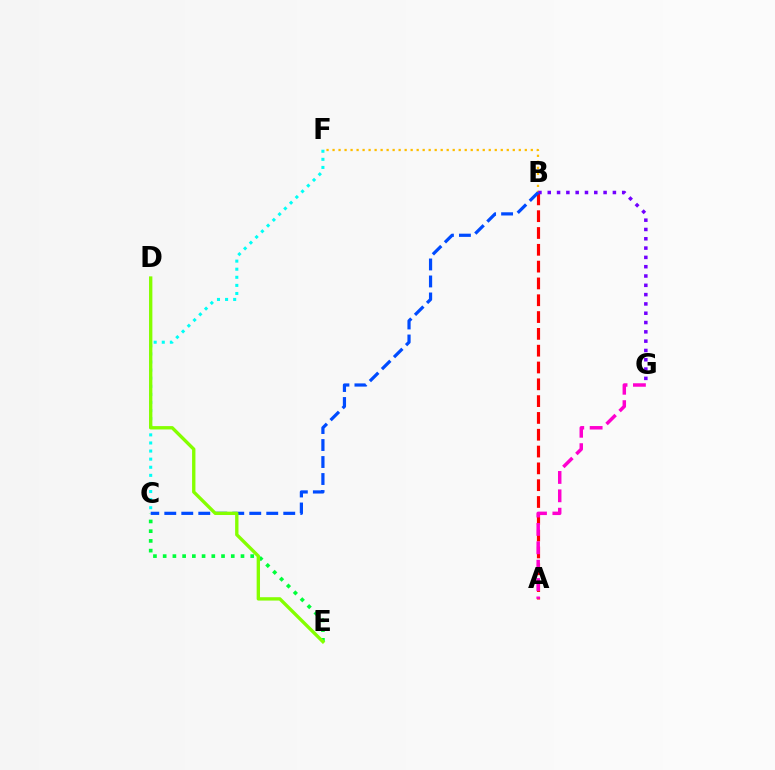{('A', 'B'): [{'color': '#ff0000', 'line_style': 'dashed', 'thickness': 2.28}], ('C', 'E'): [{'color': '#00ff39', 'line_style': 'dotted', 'thickness': 2.64}], ('B', 'F'): [{'color': '#ffbd00', 'line_style': 'dotted', 'thickness': 1.63}], ('B', 'G'): [{'color': '#7200ff', 'line_style': 'dotted', 'thickness': 2.53}], ('B', 'C'): [{'color': '#004bff', 'line_style': 'dashed', 'thickness': 2.31}], ('C', 'F'): [{'color': '#00fff6', 'line_style': 'dotted', 'thickness': 2.2}], ('D', 'E'): [{'color': '#84ff00', 'line_style': 'solid', 'thickness': 2.41}], ('A', 'G'): [{'color': '#ff00cf', 'line_style': 'dashed', 'thickness': 2.5}]}